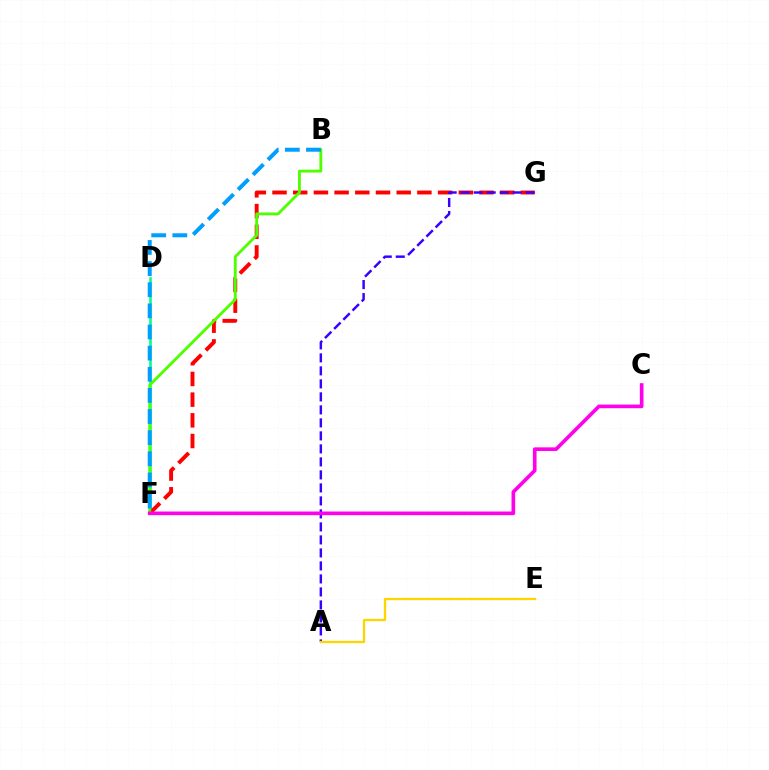{('D', 'F'): [{'color': '#00ff86', 'line_style': 'solid', 'thickness': 1.86}], ('F', 'G'): [{'color': '#ff0000', 'line_style': 'dashed', 'thickness': 2.81}], ('A', 'G'): [{'color': '#3700ff', 'line_style': 'dashed', 'thickness': 1.77}], ('B', 'F'): [{'color': '#4fff00', 'line_style': 'solid', 'thickness': 2.05}, {'color': '#009eff', 'line_style': 'dashed', 'thickness': 2.87}], ('C', 'F'): [{'color': '#ff00ed', 'line_style': 'solid', 'thickness': 2.62}], ('A', 'E'): [{'color': '#ffd500', 'line_style': 'solid', 'thickness': 1.66}]}